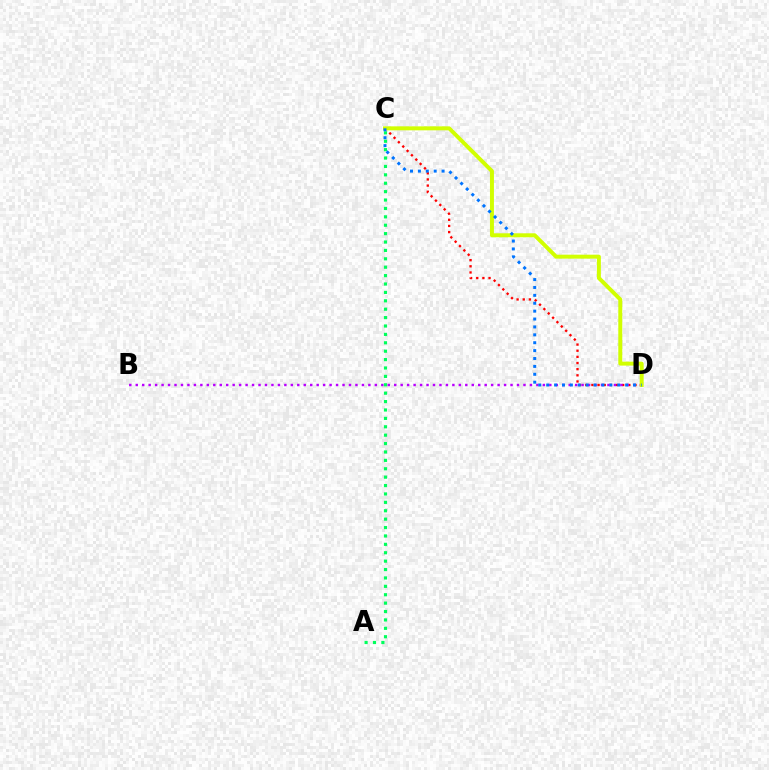{('C', 'D'): [{'color': '#ff0000', 'line_style': 'dotted', 'thickness': 1.67}, {'color': '#d1ff00', 'line_style': 'solid', 'thickness': 2.85}, {'color': '#0074ff', 'line_style': 'dotted', 'thickness': 2.14}], ('A', 'C'): [{'color': '#00ff5c', 'line_style': 'dotted', 'thickness': 2.28}], ('B', 'D'): [{'color': '#b900ff', 'line_style': 'dotted', 'thickness': 1.76}]}